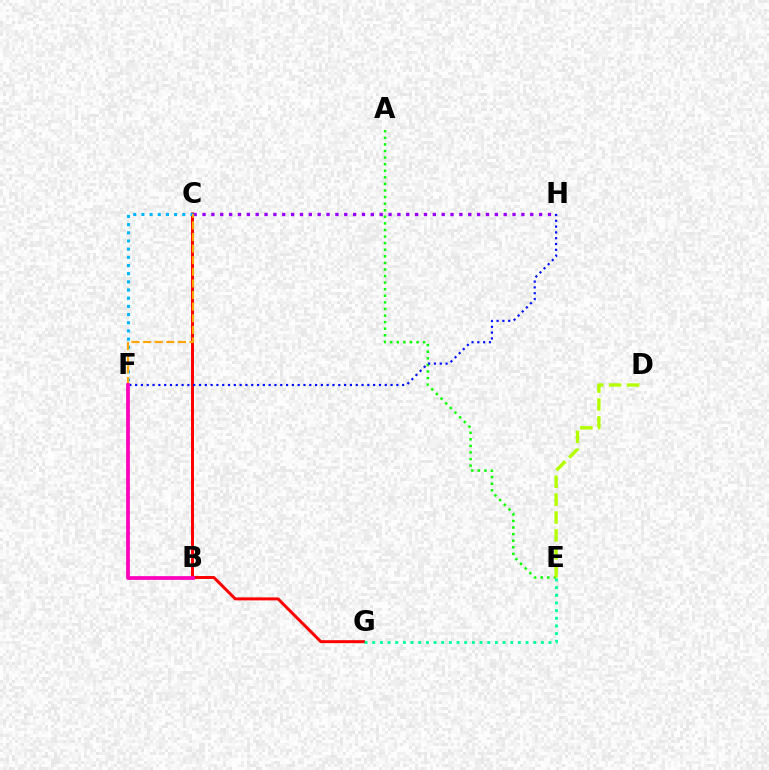{('A', 'E'): [{'color': '#08ff00', 'line_style': 'dotted', 'thickness': 1.79}], ('C', 'G'): [{'color': '#ff0000', 'line_style': 'solid', 'thickness': 2.14}], ('C', 'F'): [{'color': '#00b5ff', 'line_style': 'dotted', 'thickness': 2.22}, {'color': '#ffa500', 'line_style': 'dashed', 'thickness': 1.58}], ('C', 'H'): [{'color': '#9b00ff', 'line_style': 'dotted', 'thickness': 2.41}], ('F', 'H'): [{'color': '#0010ff', 'line_style': 'dotted', 'thickness': 1.58}], ('E', 'G'): [{'color': '#00ff9d', 'line_style': 'dotted', 'thickness': 2.08}], ('B', 'F'): [{'color': '#ff00bd', 'line_style': 'solid', 'thickness': 2.7}], ('D', 'E'): [{'color': '#b3ff00', 'line_style': 'dashed', 'thickness': 2.43}]}